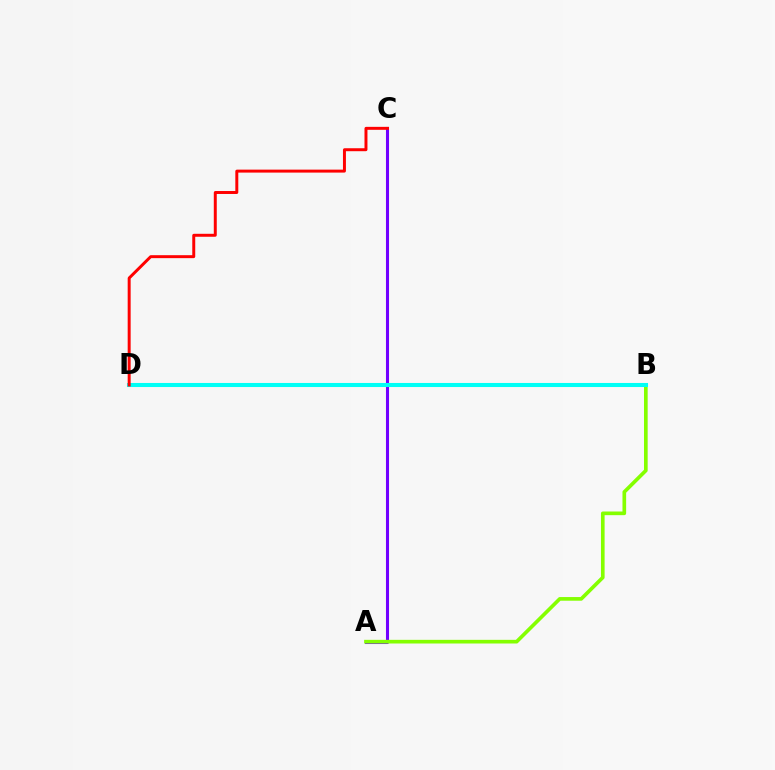{('A', 'C'): [{'color': '#7200ff', 'line_style': 'solid', 'thickness': 2.2}], ('A', 'B'): [{'color': '#84ff00', 'line_style': 'solid', 'thickness': 2.63}], ('B', 'D'): [{'color': '#00fff6', 'line_style': 'solid', 'thickness': 2.93}], ('C', 'D'): [{'color': '#ff0000', 'line_style': 'solid', 'thickness': 2.13}]}